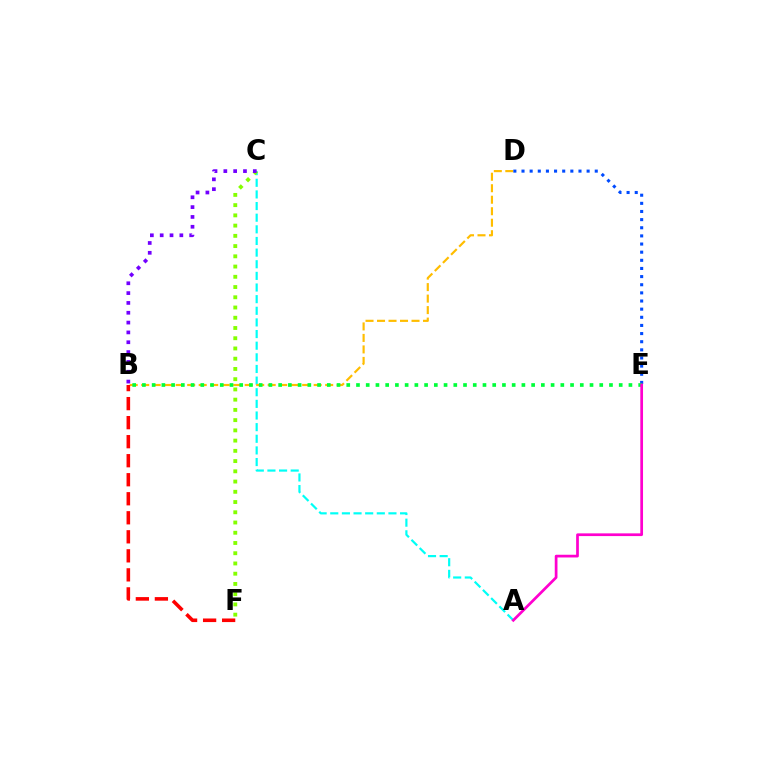{('A', 'C'): [{'color': '#00fff6', 'line_style': 'dashed', 'thickness': 1.58}], ('B', 'D'): [{'color': '#ffbd00', 'line_style': 'dashed', 'thickness': 1.56}], ('D', 'E'): [{'color': '#004bff', 'line_style': 'dotted', 'thickness': 2.21}], ('B', 'E'): [{'color': '#00ff39', 'line_style': 'dotted', 'thickness': 2.64}], ('C', 'F'): [{'color': '#84ff00', 'line_style': 'dotted', 'thickness': 2.78}], ('A', 'E'): [{'color': '#ff00cf', 'line_style': 'solid', 'thickness': 1.96}], ('B', 'F'): [{'color': '#ff0000', 'line_style': 'dashed', 'thickness': 2.58}], ('B', 'C'): [{'color': '#7200ff', 'line_style': 'dotted', 'thickness': 2.67}]}